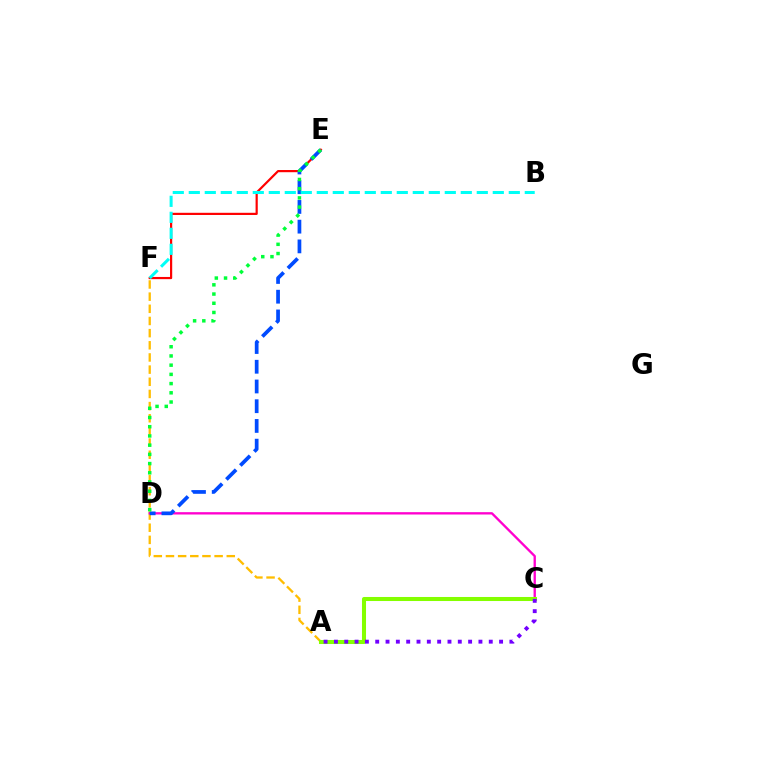{('E', 'F'): [{'color': '#ff0000', 'line_style': 'solid', 'thickness': 1.58}], ('A', 'F'): [{'color': '#ffbd00', 'line_style': 'dashed', 'thickness': 1.65}], ('C', 'D'): [{'color': '#ff00cf', 'line_style': 'solid', 'thickness': 1.68}], ('D', 'E'): [{'color': '#004bff', 'line_style': 'dashed', 'thickness': 2.68}, {'color': '#00ff39', 'line_style': 'dotted', 'thickness': 2.5}], ('B', 'F'): [{'color': '#00fff6', 'line_style': 'dashed', 'thickness': 2.17}], ('A', 'C'): [{'color': '#84ff00', 'line_style': 'solid', 'thickness': 2.91}, {'color': '#7200ff', 'line_style': 'dotted', 'thickness': 2.8}]}